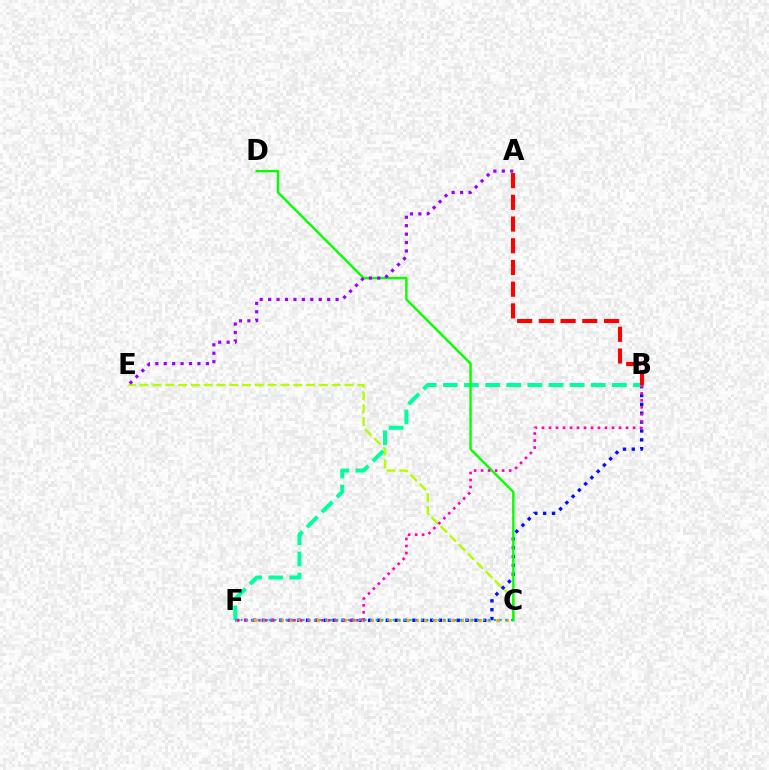{('C', 'E'): [{'color': '#b3ff00', 'line_style': 'dashed', 'thickness': 1.74}], ('B', 'F'): [{'color': '#0010ff', 'line_style': 'dotted', 'thickness': 2.41}, {'color': '#00ff9d', 'line_style': 'dashed', 'thickness': 2.87}, {'color': '#ff00bd', 'line_style': 'dotted', 'thickness': 1.9}], ('C', 'D'): [{'color': '#08ff00', 'line_style': 'solid', 'thickness': 1.73}], ('C', 'F'): [{'color': '#ffa500', 'line_style': 'dotted', 'thickness': 2.44}, {'color': '#00b5ff', 'line_style': 'dotted', 'thickness': 1.53}], ('A', 'E'): [{'color': '#9b00ff', 'line_style': 'dotted', 'thickness': 2.29}], ('A', 'B'): [{'color': '#ff0000', 'line_style': 'dashed', 'thickness': 2.95}]}